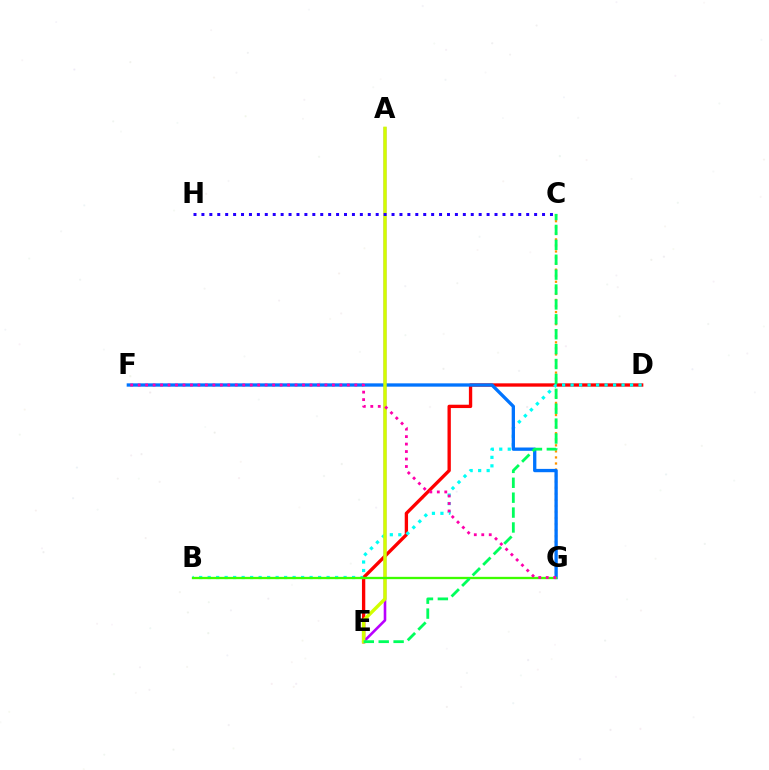{('C', 'G'): [{'color': '#ff9400', 'line_style': 'dotted', 'thickness': 1.65}], ('D', 'E'): [{'color': '#ff0000', 'line_style': 'solid', 'thickness': 2.4}], ('A', 'E'): [{'color': '#b900ff', 'line_style': 'solid', 'thickness': 1.88}, {'color': '#d1ff00', 'line_style': 'solid', 'thickness': 2.44}], ('B', 'D'): [{'color': '#00fff6', 'line_style': 'dotted', 'thickness': 2.31}], ('F', 'G'): [{'color': '#0074ff', 'line_style': 'solid', 'thickness': 2.38}, {'color': '#ff00ac', 'line_style': 'dotted', 'thickness': 2.03}], ('B', 'G'): [{'color': '#3dff00', 'line_style': 'solid', 'thickness': 1.66}], ('C', 'E'): [{'color': '#00ff5c', 'line_style': 'dashed', 'thickness': 2.02}], ('C', 'H'): [{'color': '#2500ff', 'line_style': 'dotted', 'thickness': 2.15}]}